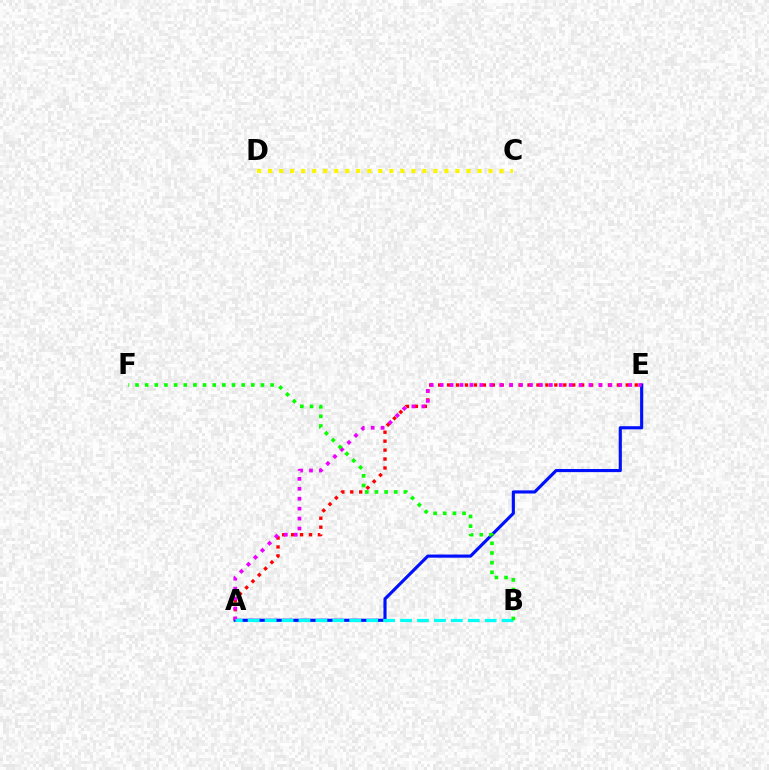{('A', 'E'): [{'color': '#ff0000', 'line_style': 'dotted', 'thickness': 2.43}, {'color': '#0010ff', 'line_style': 'solid', 'thickness': 2.26}, {'color': '#ee00ff', 'line_style': 'dotted', 'thickness': 2.7}], ('C', 'D'): [{'color': '#fcf500', 'line_style': 'dotted', 'thickness': 2.99}], ('A', 'B'): [{'color': '#00fff6', 'line_style': 'dashed', 'thickness': 2.3}], ('B', 'F'): [{'color': '#08ff00', 'line_style': 'dotted', 'thickness': 2.62}]}